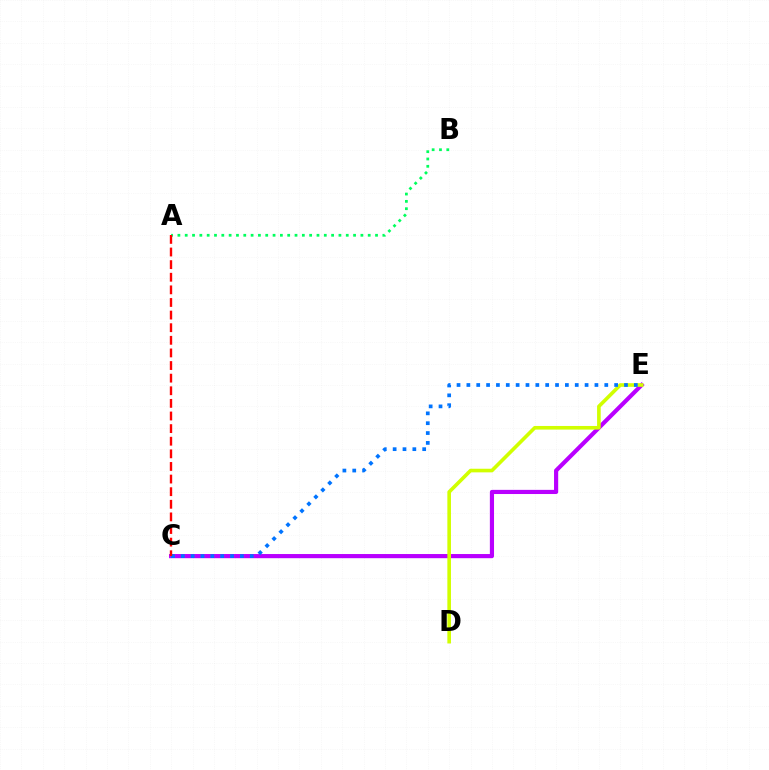{('A', 'B'): [{'color': '#00ff5c', 'line_style': 'dotted', 'thickness': 1.99}], ('C', 'E'): [{'color': '#b900ff', 'line_style': 'solid', 'thickness': 3.0}, {'color': '#0074ff', 'line_style': 'dotted', 'thickness': 2.68}], ('D', 'E'): [{'color': '#d1ff00', 'line_style': 'solid', 'thickness': 2.61}], ('A', 'C'): [{'color': '#ff0000', 'line_style': 'dashed', 'thickness': 1.71}]}